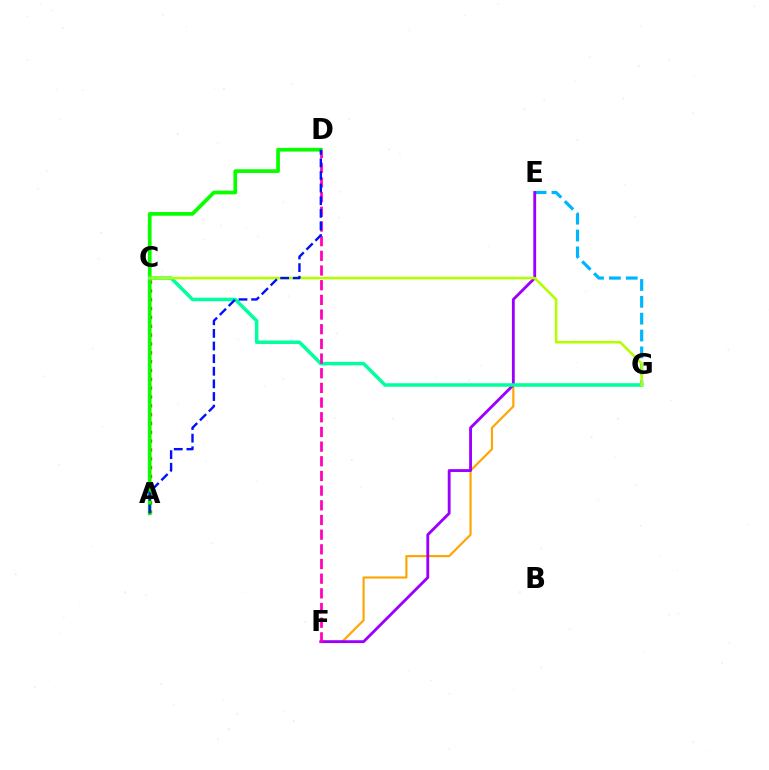{('E', 'G'): [{'color': '#00b5ff', 'line_style': 'dashed', 'thickness': 2.29}], ('F', 'G'): [{'color': '#ffa500', 'line_style': 'solid', 'thickness': 1.55}], ('A', 'C'): [{'color': '#ff0000', 'line_style': 'dotted', 'thickness': 2.4}], ('A', 'D'): [{'color': '#08ff00', 'line_style': 'solid', 'thickness': 2.68}, {'color': '#0010ff', 'line_style': 'dashed', 'thickness': 1.72}], ('E', 'F'): [{'color': '#9b00ff', 'line_style': 'solid', 'thickness': 2.05}], ('C', 'G'): [{'color': '#00ff9d', 'line_style': 'solid', 'thickness': 2.52}, {'color': '#b3ff00', 'line_style': 'solid', 'thickness': 1.86}], ('D', 'F'): [{'color': '#ff00bd', 'line_style': 'dashed', 'thickness': 1.99}]}